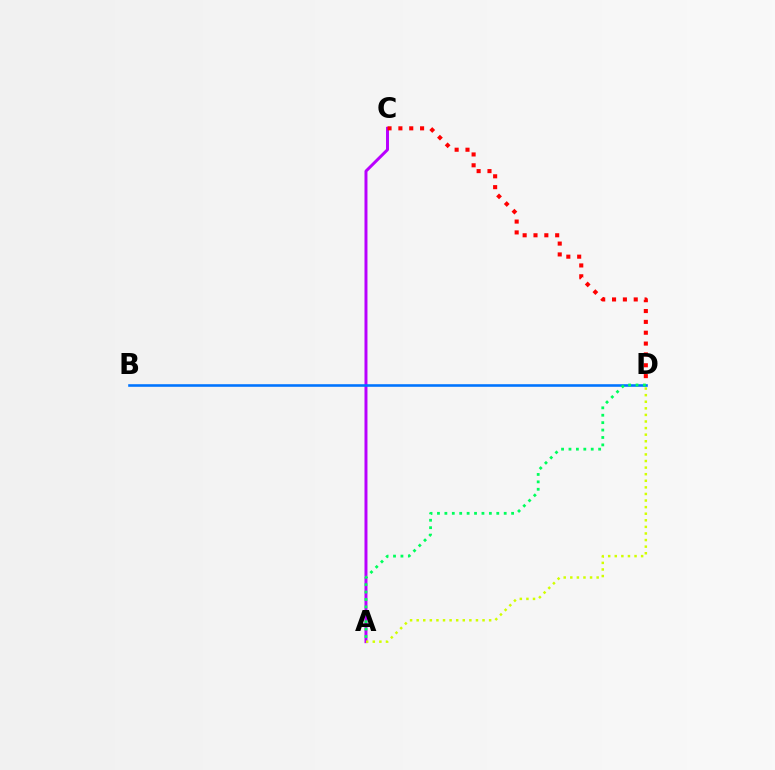{('A', 'C'): [{'color': '#b900ff', 'line_style': 'solid', 'thickness': 2.14}], ('C', 'D'): [{'color': '#ff0000', 'line_style': 'dotted', 'thickness': 2.95}], ('B', 'D'): [{'color': '#0074ff', 'line_style': 'solid', 'thickness': 1.87}], ('A', 'D'): [{'color': '#d1ff00', 'line_style': 'dotted', 'thickness': 1.79}, {'color': '#00ff5c', 'line_style': 'dotted', 'thickness': 2.01}]}